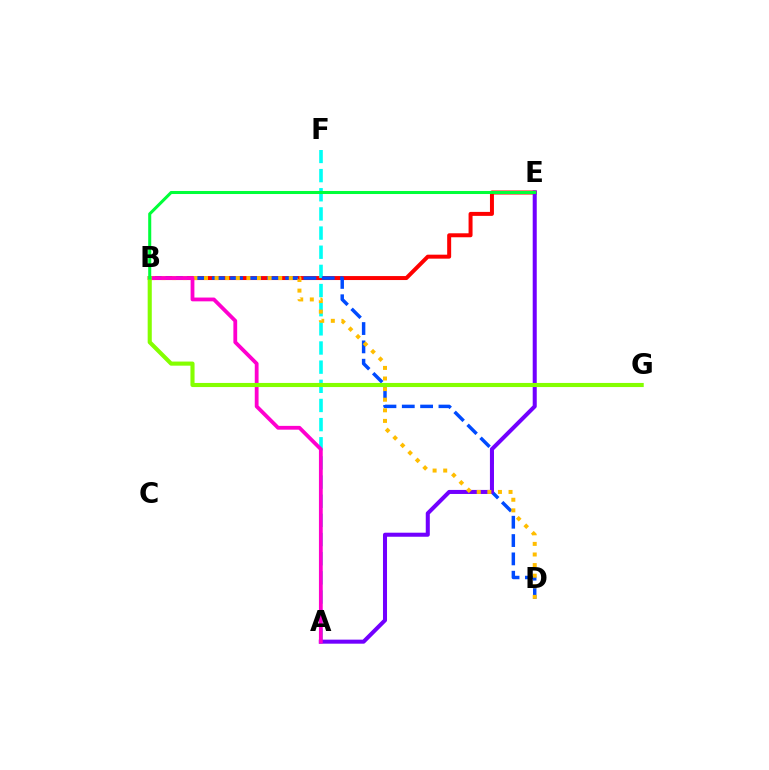{('B', 'E'): [{'color': '#ff0000', 'line_style': 'solid', 'thickness': 2.86}, {'color': '#00ff39', 'line_style': 'solid', 'thickness': 2.19}], ('A', 'F'): [{'color': '#00fff6', 'line_style': 'dashed', 'thickness': 2.6}], ('B', 'D'): [{'color': '#004bff', 'line_style': 'dashed', 'thickness': 2.49}, {'color': '#ffbd00', 'line_style': 'dotted', 'thickness': 2.88}], ('A', 'E'): [{'color': '#7200ff', 'line_style': 'solid', 'thickness': 2.91}], ('A', 'B'): [{'color': '#ff00cf', 'line_style': 'solid', 'thickness': 2.73}], ('B', 'G'): [{'color': '#84ff00', 'line_style': 'solid', 'thickness': 2.96}]}